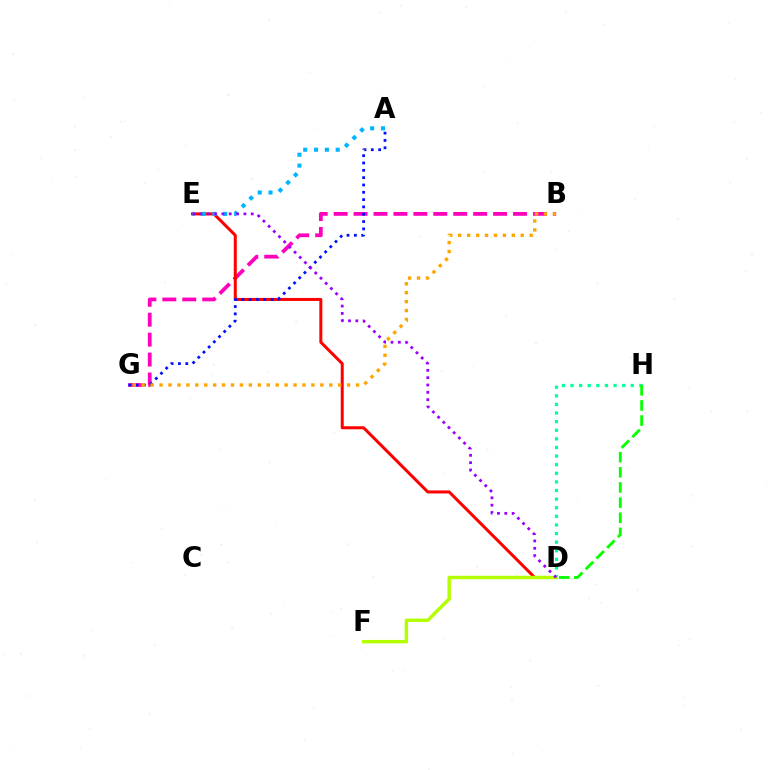{('B', 'G'): [{'color': '#ff00bd', 'line_style': 'dashed', 'thickness': 2.71}, {'color': '#ffa500', 'line_style': 'dotted', 'thickness': 2.43}], ('D', 'E'): [{'color': '#ff0000', 'line_style': 'solid', 'thickness': 2.17}, {'color': '#9b00ff', 'line_style': 'dotted', 'thickness': 1.99}], ('A', 'E'): [{'color': '#00b5ff', 'line_style': 'dotted', 'thickness': 2.94}], ('D', 'H'): [{'color': '#00ff9d', 'line_style': 'dotted', 'thickness': 2.34}, {'color': '#08ff00', 'line_style': 'dashed', 'thickness': 2.06}], ('D', 'F'): [{'color': '#b3ff00', 'line_style': 'solid', 'thickness': 2.48}], ('A', 'G'): [{'color': '#0010ff', 'line_style': 'dotted', 'thickness': 1.99}]}